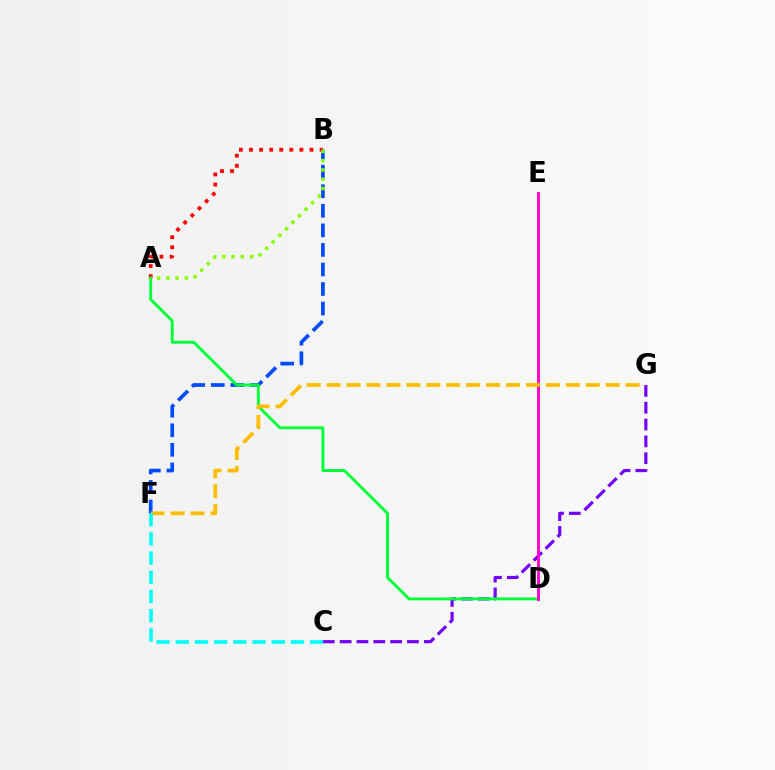{('A', 'B'): [{'color': '#ff0000', 'line_style': 'dotted', 'thickness': 2.74}, {'color': '#84ff00', 'line_style': 'dotted', 'thickness': 2.51}], ('C', 'G'): [{'color': '#7200ff', 'line_style': 'dashed', 'thickness': 2.29}], ('B', 'F'): [{'color': '#004bff', 'line_style': 'dashed', 'thickness': 2.66}], ('A', 'D'): [{'color': '#00ff39', 'line_style': 'solid', 'thickness': 2.1}], ('D', 'E'): [{'color': '#ff00cf', 'line_style': 'solid', 'thickness': 2.08}], ('F', 'G'): [{'color': '#ffbd00', 'line_style': 'dashed', 'thickness': 2.71}], ('C', 'F'): [{'color': '#00fff6', 'line_style': 'dashed', 'thickness': 2.61}]}